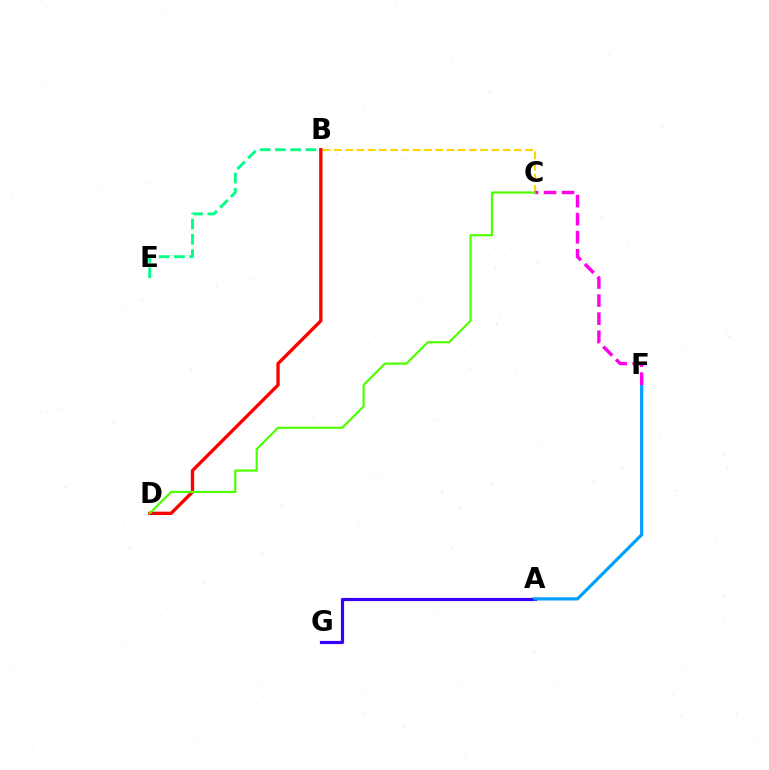{('B', 'C'): [{'color': '#ffd500', 'line_style': 'dashed', 'thickness': 1.53}], ('B', 'D'): [{'color': '#ff0000', 'line_style': 'solid', 'thickness': 2.4}], ('A', 'G'): [{'color': '#3700ff', 'line_style': 'solid', 'thickness': 2.29}], ('A', 'F'): [{'color': '#009eff', 'line_style': 'solid', 'thickness': 2.29}], ('C', 'F'): [{'color': '#ff00ed', 'line_style': 'dashed', 'thickness': 2.45}], ('C', 'D'): [{'color': '#4fff00', 'line_style': 'solid', 'thickness': 1.58}], ('B', 'E'): [{'color': '#00ff86', 'line_style': 'dashed', 'thickness': 2.07}]}